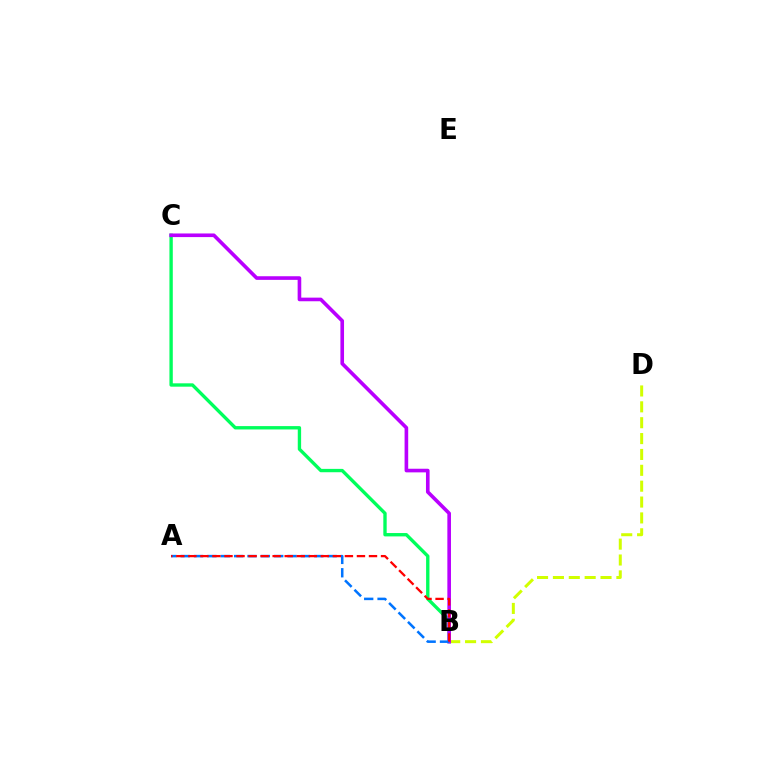{('B', 'D'): [{'color': '#d1ff00', 'line_style': 'dashed', 'thickness': 2.16}], ('B', 'C'): [{'color': '#00ff5c', 'line_style': 'solid', 'thickness': 2.42}, {'color': '#b900ff', 'line_style': 'solid', 'thickness': 2.61}], ('A', 'B'): [{'color': '#0074ff', 'line_style': 'dashed', 'thickness': 1.81}, {'color': '#ff0000', 'line_style': 'dashed', 'thickness': 1.64}]}